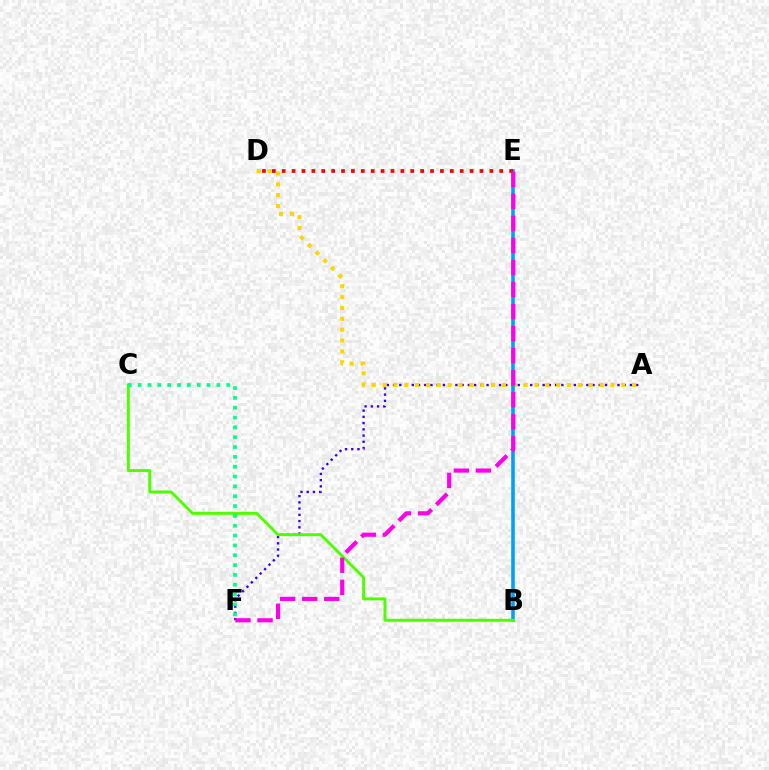{('A', 'F'): [{'color': '#3700ff', 'line_style': 'dotted', 'thickness': 1.69}], ('A', 'D'): [{'color': '#ffd500', 'line_style': 'dotted', 'thickness': 2.95}], ('B', 'E'): [{'color': '#009eff', 'line_style': 'solid', 'thickness': 2.57}], ('B', 'C'): [{'color': '#4fff00', 'line_style': 'solid', 'thickness': 2.13}], ('C', 'F'): [{'color': '#00ff86', 'line_style': 'dotted', 'thickness': 2.67}], ('D', 'E'): [{'color': '#ff0000', 'line_style': 'dotted', 'thickness': 2.69}], ('E', 'F'): [{'color': '#ff00ed', 'line_style': 'dashed', 'thickness': 2.99}]}